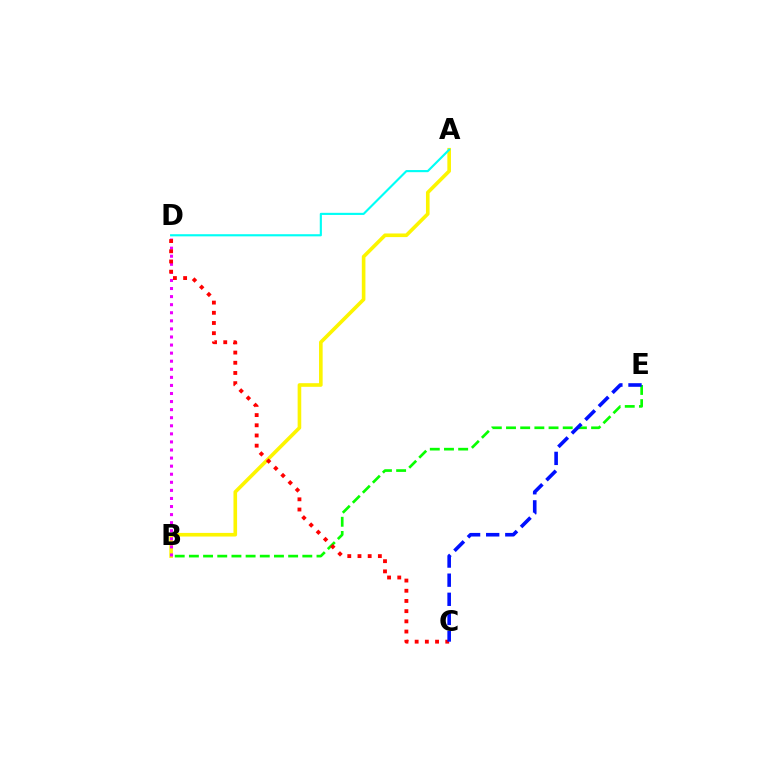{('A', 'B'): [{'color': '#fcf500', 'line_style': 'solid', 'thickness': 2.61}], ('A', 'D'): [{'color': '#00fff6', 'line_style': 'solid', 'thickness': 1.54}], ('B', 'E'): [{'color': '#08ff00', 'line_style': 'dashed', 'thickness': 1.93}], ('B', 'D'): [{'color': '#ee00ff', 'line_style': 'dotted', 'thickness': 2.19}], ('C', 'D'): [{'color': '#ff0000', 'line_style': 'dotted', 'thickness': 2.77}], ('C', 'E'): [{'color': '#0010ff', 'line_style': 'dashed', 'thickness': 2.6}]}